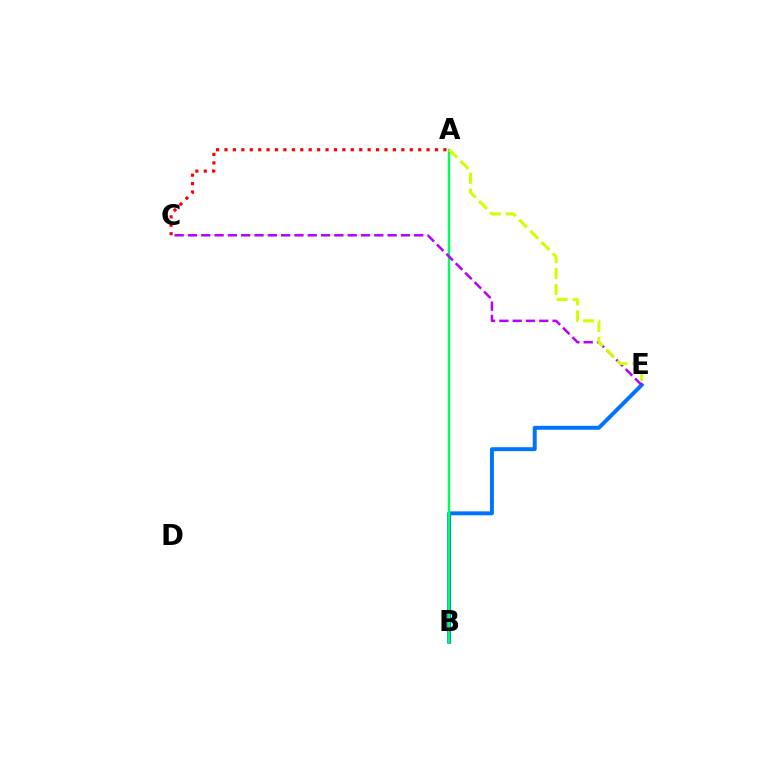{('A', 'C'): [{'color': '#ff0000', 'line_style': 'dotted', 'thickness': 2.29}], ('B', 'E'): [{'color': '#0074ff', 'line_style': 'solid', 'thickness': 2.84}], ('A', 'B'): [{'color': '#00ff5c', 'line_style': 'solid', 'thickness': 1.74}], ('C', 'E'): [{'color': '#b900ff', 'line_style': 'dashed', 'thickness': 1.81}], ('A', 'E'): [{'color': '#d1ff00', 'line_style': 'dashed', 'thickness': 2.16}]}